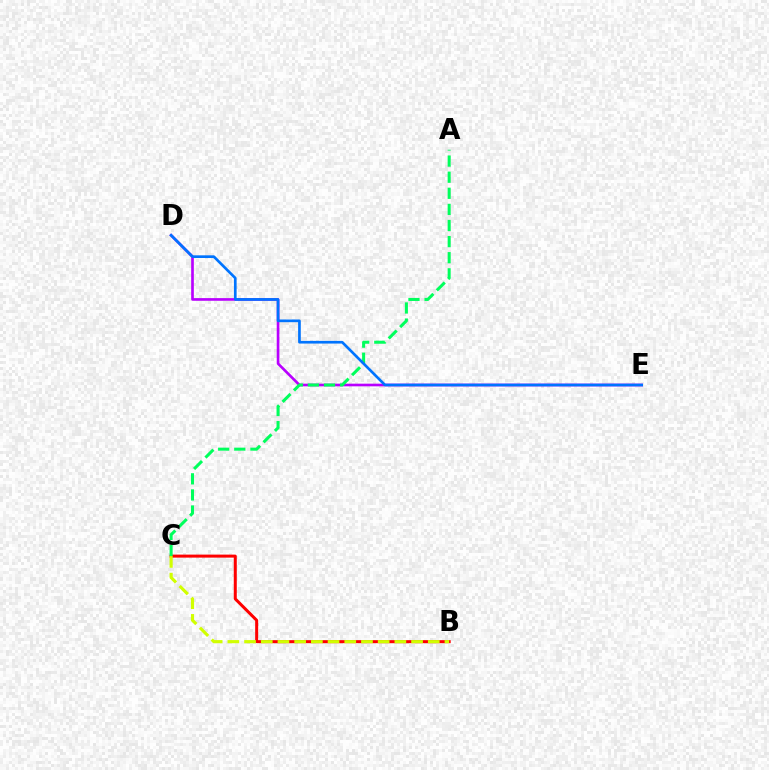{('B', 'C'): [{'color': '#ff0000', 'line_style': 'solid', 'thickness': 2.17}, {'color': '#d1ff00', 'line_style': 'dashed', 'thickness': 2.27}], ('D', 'E'): [{'color': '#b900ff', 'line_style': 'solid', 'thickness': 1.91}, {'color': '#0074ff', 'line_style': 'solid', 'thickness': 1.93}], ('A', 'C'): [{'color': '#00ff5c', 'line_style': 'dashed', 'thickness': 2.19}]}